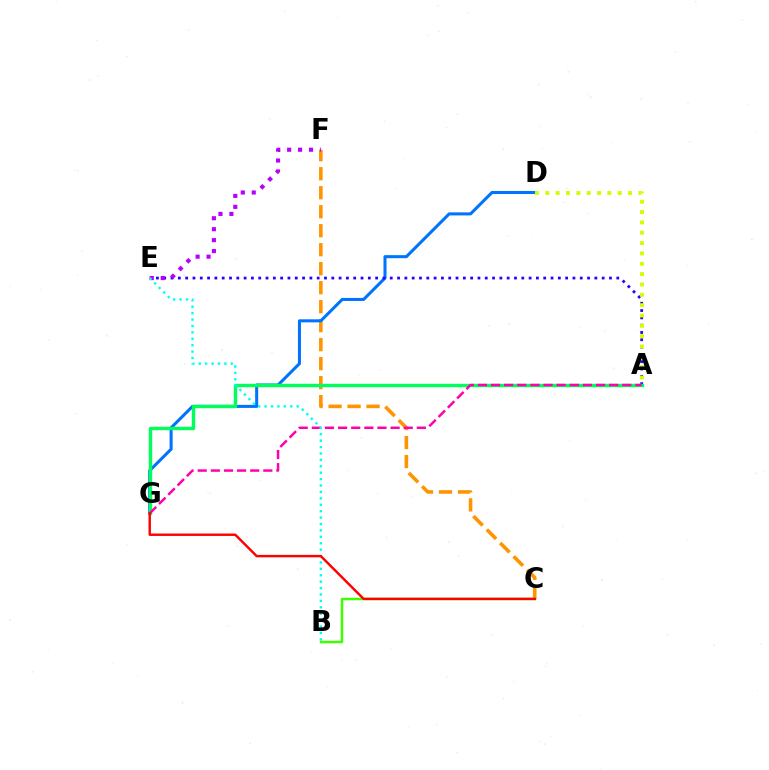{('C', 'F'): [{'color': '#ff9400', 'line_style': 'dashed', 'thickness': 2.58}], ('D', 'G'): [{'color': '#0074ff', 'line_style': 'solid', 'thickness': 2.19}], ('A', 'E'): [{'color': '#2500ff', 'line_style': 'dotted', 'thickness': 1.99}], ('A', 'G'): [{'color': '#00ff5c', 'line_style': 'solid', 'thickness': 2.45}, {'color': '#ff00ac', 'line_style': 'dashed', 'thickness': 1.78}], ('E', 'F'): [{'color': '#b900ff', 'line_style': 'dotted', 'thickness': 2.97}], ('B', 'E'): [{'color': '#00fff6', 'line_style': 'dotted', 'thickness': 1.74}], ('B', 'C'): [{'color': '#3dff00', 'line_style': 'solid', 'thickness': 1.79}], ('C', 'G'): [{'color': '#ff0000', 'line_style': 'solid', 'thickness': 1.75}], ('A', 'D'): [{'color': '#d1ff00', 'line_style': 'dotted', 'thickness': 2.81}]}